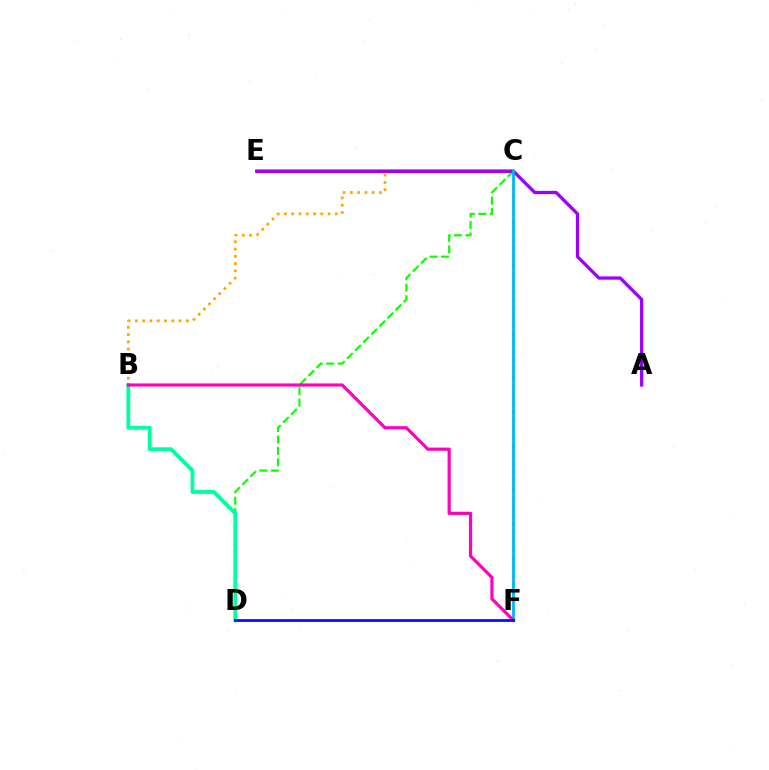{('B', 'C'): [{'color': '#ffa500', 'line_style': 'dotted', 'thickness': 1.98}], ('C', 'E'): [{'color': '#ff0000', 'line_style': 'solid', 'thickness': 2.28}], ('C', 'D'): [{'color': '#08ff00', 'line_style': 'dashed', 'thickness': 1.55}], ('C', 'F'): [{'color': '#b3ff00', 'line_style': 'dotted', 'thickness': 2.34}, {'color': '#00b5ff', 'line_style': 'solid', 'thickness': 2.0}], ('B', 'D'): [{'color': '#00ff9d', 'line_style': 'solid', 'thickness': 2.76}], ('A', 'E'): [{'color': '#9b00ff', 'line_style': 'solid', 'thickness': 2.35}], ('B', 'F'): [{'color': '#ff00bd', 'line_style': 'solid', 'thickness': 2.29}], ('D', 'F'): [{'color': '#0010ff', 'line_style': 'solid', 'thickness': 1.99}]}